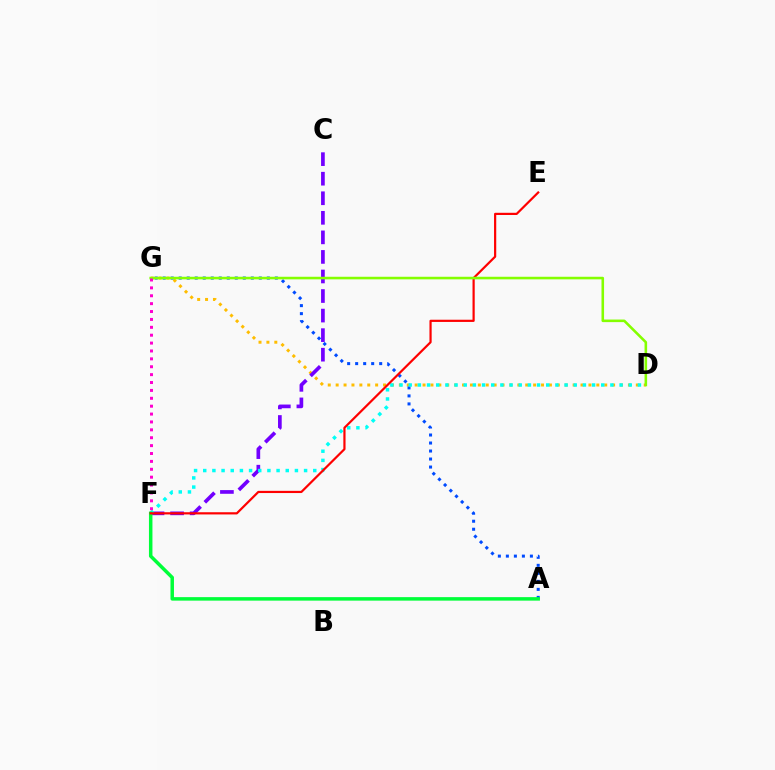{('D', 'G'): [{'color': '#ffbd00', 'line_style': 'dotted', 'thickness': 2.15}, {'color': '#84ff00', 'line_style': 'solid', 'thickness': 1.85}], ('A', 'G'): [{'color': '#004bff', 'line_style': 'dotted', 'thickness': 2.18}], ('C', 'F'): [{'color': '#7200ff', 'line_style': 'dashed', 'thickness': 2.66}], ('D', 'F'): [{'color': '#00fff6', 'line_style': 'dotted', 'thickness': 2.49}], ('A', 'F'): [{'color': '#00ff39', 'line_style': 'solid', 'thickness': 2.52}], ('E', 'F'): [{'color': '#ff0000', 'line_style': 'solid', 'thickness': 1.58}], ('F', 'G'): [{'color': '#ff00cf', 'line_style': 'dotted', 'thickness': 2.14}]}